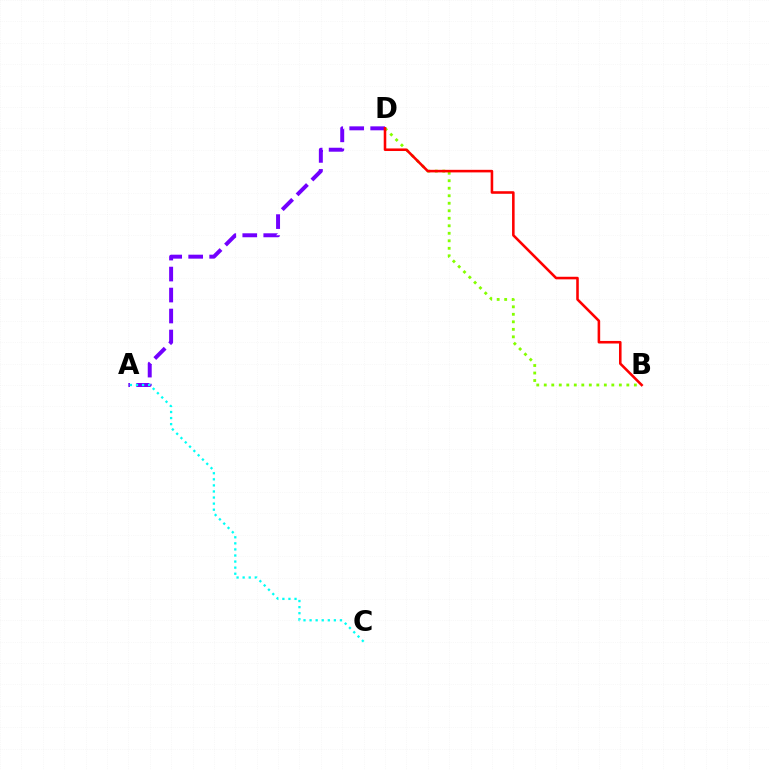{('B', 'D'): [{'color': '#84ff00', 'line_style': 'dotted', 'thickness': 2.04}, {'color': '#ff0000', 'line_style': 'solid', 'thickness': 1.85}], ('A', 'D'): [{'color': '#7200ff', 'line_style': 'dashed', 'thickness': 2.85}], ('A', 'C'): [{'color': '#00fff6', 'line_style': 'dotted', 'thickness': 1.65}]}